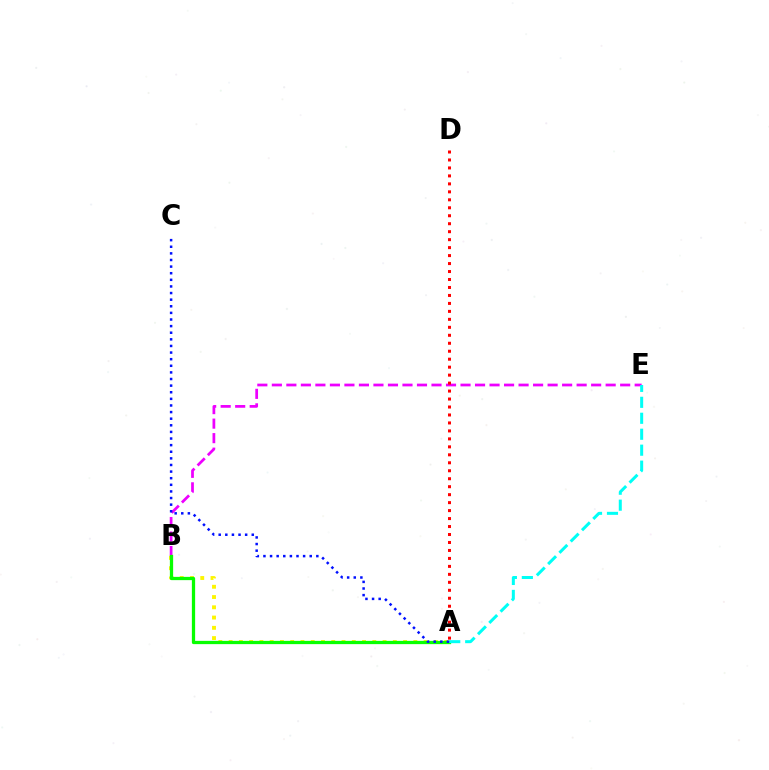{('B', 'E'): [{'color': '#ee00ff', 'line_style': 'dashed', 'thickness': 1.97}], ('A', 'B'): [{'color': '#fcf500', 'line_style': 'dotted', 'thickness': 2.79}, {'color': '#08ff00', 'line_style': 'solid', 'thickness': 2.35}], ('A', 'E'): [{'color': '#00fff6', 'line_style': 'dashed', 'thickness': 2.17}], ('A', 'C'): [{'color': '#0010ff', 'line_style': 'dotted', 'thickness': 1.8}], ('A', 'D'): [{'color': '#ff0000', 'line_style': 'dotted', 'thickness': 2.17}]}